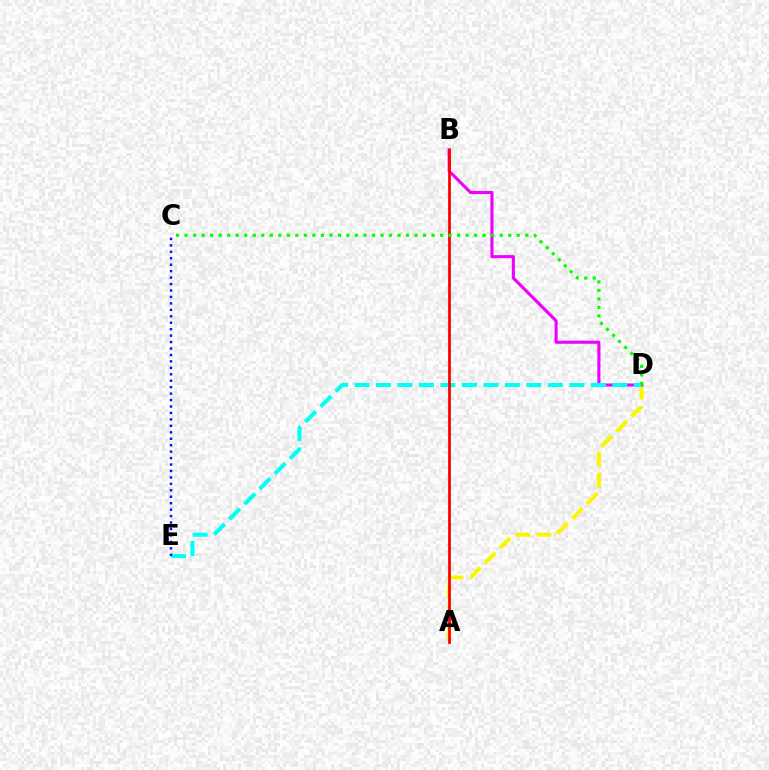{('A', 'D'): [{'color': '#fcf500', 'line_style': 'dashed', 'thickness': 2.87}], ('B', 'D'): [{'color': '#ee00ff', 'line_style': 'solid', 'thickness': 2.23}], ('D', 'E'): [{'color': '#00fff6', 'line_style': 'dashed', 'thickness': 2.92}], ('C', 'E'): [{'color': '#0010ff', 'line_style': 'dotted', 'thickness': 1.75}], ('A', 'B'): [{'color': '#ff0000', 'line_style': 'solid', 'thickness': 1.99}], ('C', 'D'): [{'color': '#08ff00', 'line_style': 'dotted', 'thickness': 2.31}]}